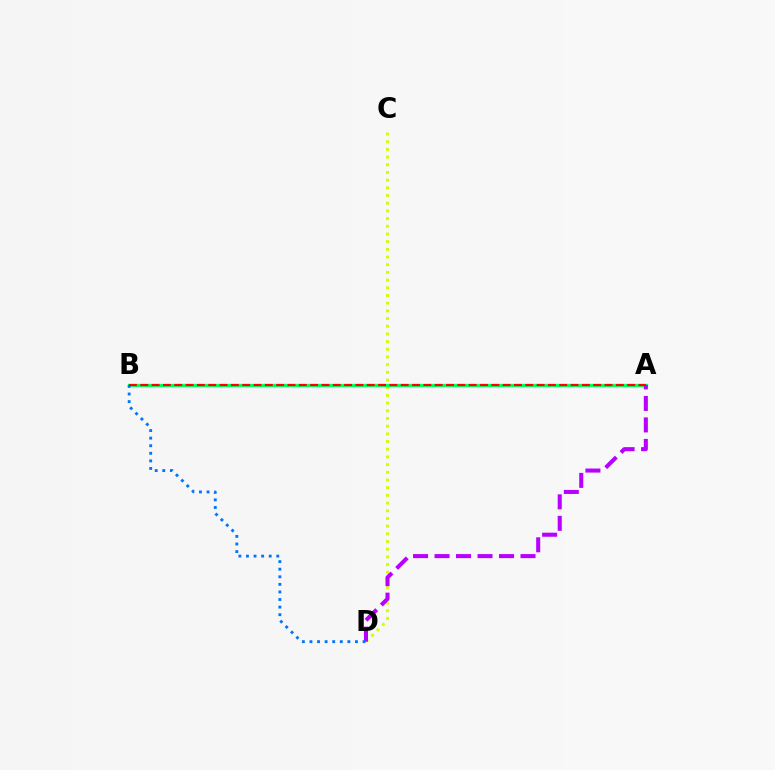{('C', 'D'): [{'color': '#d1ff00', 'line_style': 'dotted', 'thickness': 2.09}], ('A', 'B'): [{'color': '#00ff5c', 'line_style': 'solid', 'thickness': 2.36}, {'color': '#ff0000', 'line_style': 'dashed', 'thickness': 1.54}], ('A', 'D'): [{'color': '#b900ff', 'line_style': 'dashed', 'thickness': 2.92}], ('B', 'D'): [{'color': '#0074ff', 'line_style': 'dotted', 'thickness': 2.06}]}